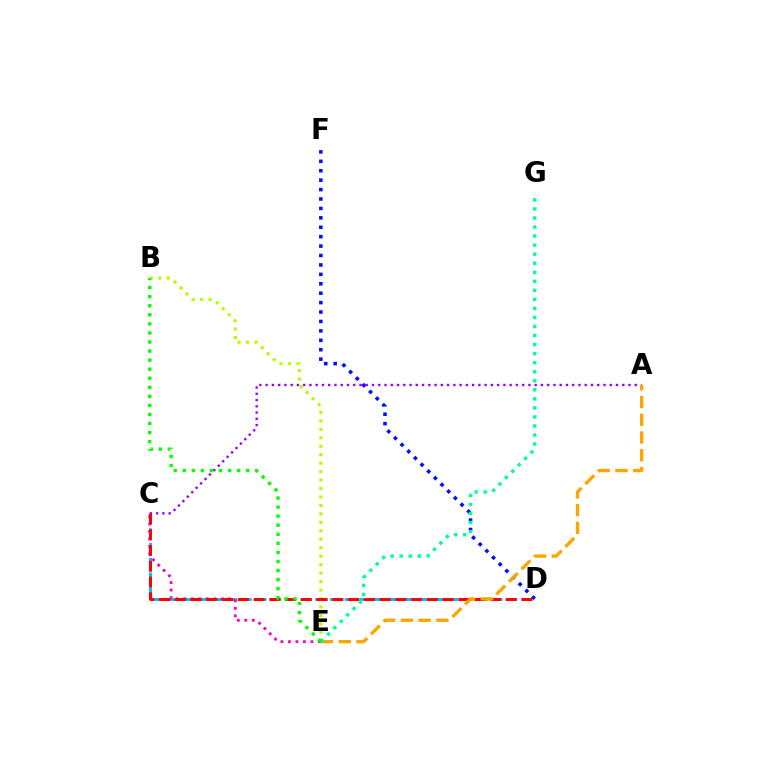{('D', 'F'): [{'color': '#0010ff', 'line_style': 'dotted', 'thickness': 2.56}], ('C', 'D'): [{'color': '#00b5ff', 'line_style': 'dashed', 'thickness': 2.0}, {'color': '#ff0000', 'line_style': 'dashed', 'thickness': 2.14}], ('C', 'E'): [{'color': '#ff00bd', 'line_style': 'dotted', 'thickness': 2.04}], ('B', 'E'): [{'color': '#b3ff00', 'line_style': 'dotted', 'thickness': 2.3}, {'color': '#08ff00', 'line_style': 'dotted', 'thickness': 2.46}], ('A', 'C'): [{'color': '#9b00ff', 'line_style': 'dotted', 'thickness': 1.7}], ('A', 'E'): [{'color': '#ffa500', 'line_style': 'dashed', 'thickness': 2.41}], ('E', 'G'): [{'color': '#00ff9d', 'line_style': 'dotted', 'thickness': 2.46}]}